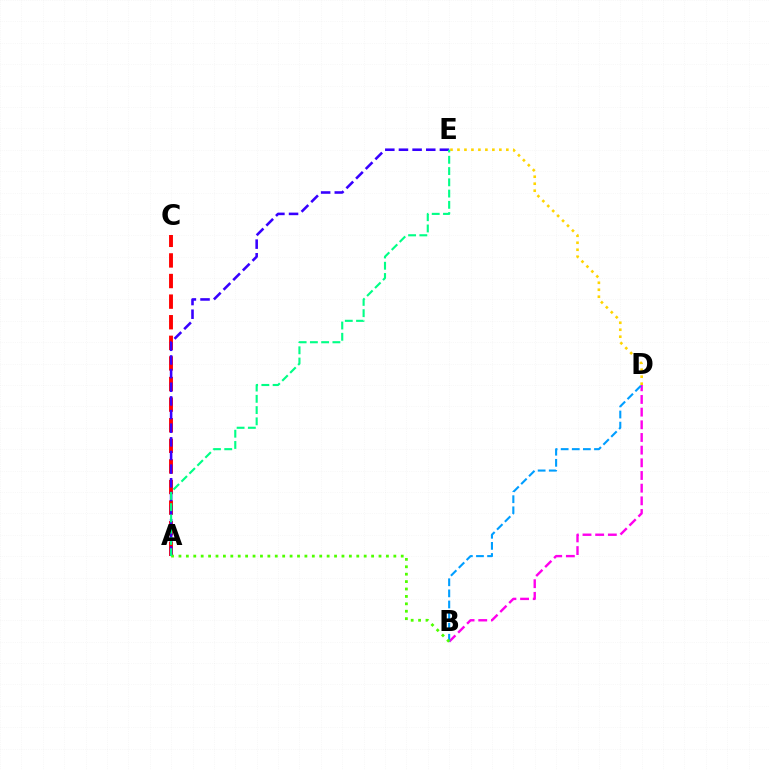{('B', 'D'): [{'color': '#ff00ed', 'line_style': 'dashed', 'thickness': 1.72}, {'color': '#009eff', 'line_style': 'dashed', 'thickness': 1.51}], ('D', 'E'): [{'color': '#ffd500', 'line_style': 'dotted', 'thickness': 1.9}], ('A', 'C'): [{'color': '#ff0000', 'line_style': 'dashed', 'thickness': 2.8}], ('A', 'E'): [{'color': '#3700ff', 'line_style': 'dashed', 'thickness': 1.85}, {'color': '#00ff86', 'line_style': 'dashed', 'thickness': 1.53}], ('A', 'B'): [{'color': '#4fff00', 'line_style': 'dotted', 'thickness': 2.01}]}